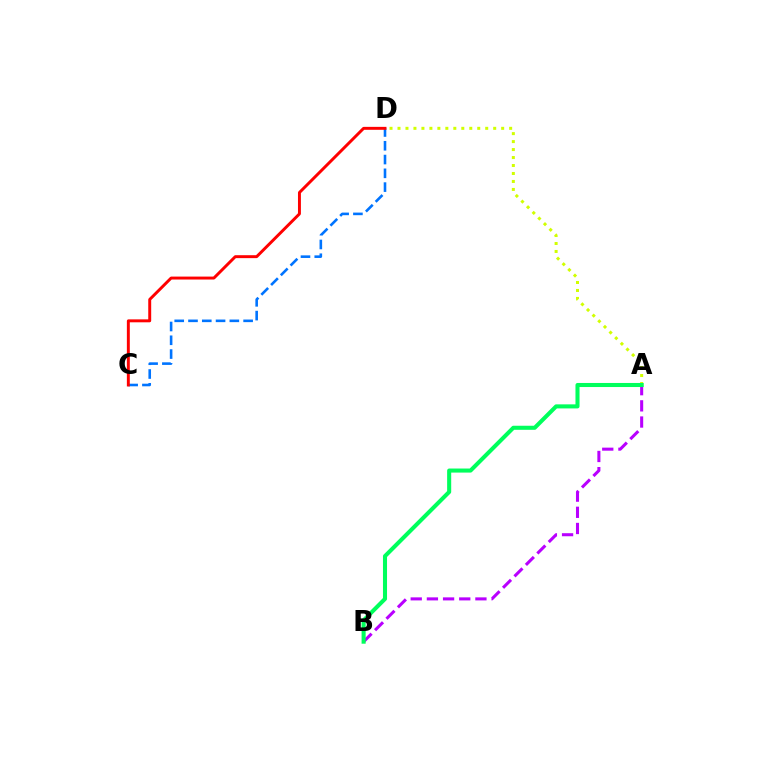{('C', 'D'): [{'color': '#0074ff', 'line_style': 'dashed', 'thickness': 1.87}, {'color': '#ff0000', 'line_style': 'solid', 'thickness': 2.12}], ('A', 'B'): [{'color': '#b900ff', 'line_style': 'dashed', 'thickness': 2.2}, {'color': '#00ff5c', 'line_style': 'solid', 'thickness': 2.93}], ('A', 'D'): [{'color': '#d1ff00', 'line_style': 'dotted', 'thickness': 2.17}]}